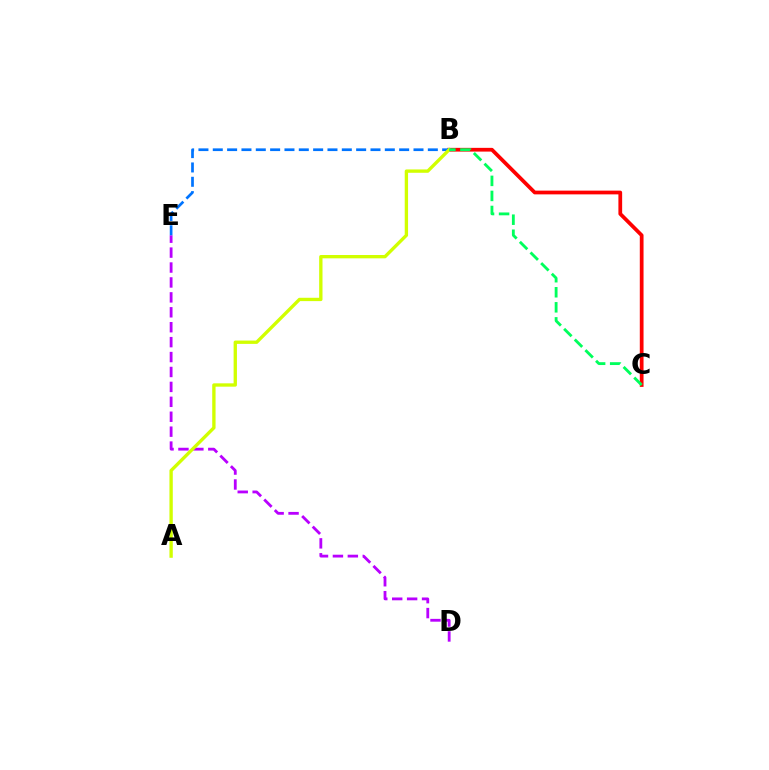{('D', 'E'): [{'color': '#b900ff', 'line_style': 'dashed', 'thickness': 2.03}], ('B', 'C'): [{'color': '#ff0000', 'line_style': 'solid', 'thickness': 2.7}, {'color': '#00ff5c', 'line_style': 'dashed', 'thickness': 2.04}], ('B', 'E'): [{'color': '#0074ff', 'line_style': 'dashed', 'thickness': 1.95}], ('A', 'B'): [{'color': '#d1ff00', 'line_style': 'solid', 'thickness': 2.4}]}